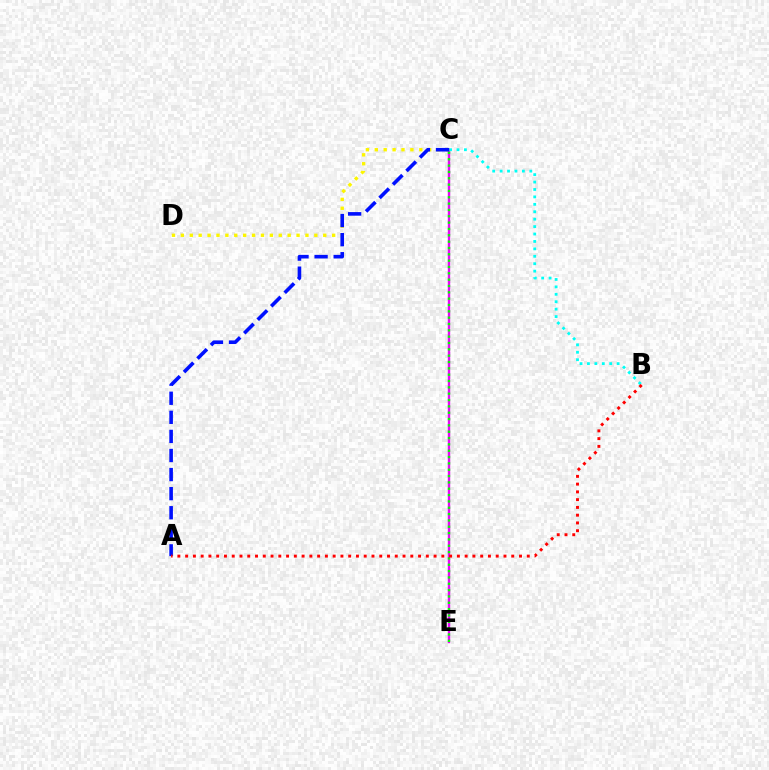{('C', 'E'): [{'color': '#ee00ff', 'line_style': 'solid', 'thickness': 1.71}, {'color': '#08ff00', 'line_style': 'dotted', 'thickness': 1.72}], ('B', 'C'): [{'color': '#00fff6', 'line_style': 'dotted', 'thickness': 2.02}], ('C', 'D'): [{'color': '#fcf500', 'line_style': 'dotted', 'thickness': 2.42}], ('A', 'C'): [{'color': '#0010ff', 'line_style': 'dashed', 'thickness': 2.59}], ('A', 'B'): [{'color': '#ff0000', 'line_style': 'dotted', 'thickness': 2.11}]}